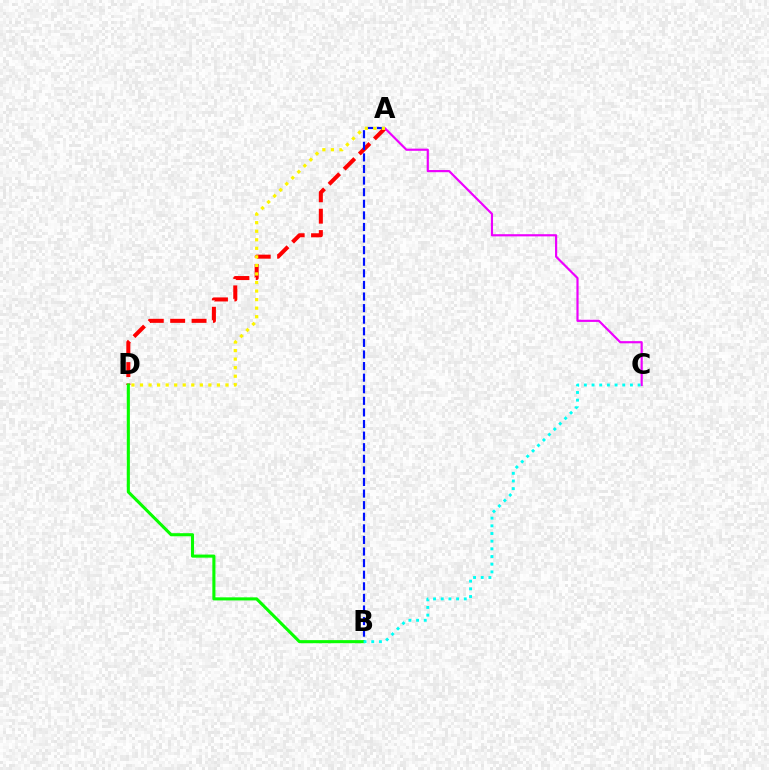{('A', 'D'): [{'color': '#ff0000', 'line_style': 'dashed', 'thickness': 2.91}, {'color': '#fcf500', 'line_style': 'dotted', 'thickness': 2.32}], ('A', 'B'): [{'color': '#0010ff', 'line_style': 'dashed', 'thickness': 1.57}], ('B', 'D'): [{'color': '#08ff00', 'line_style': 'solid', 'thickness': 2.22}], ('A', 'C'): [{'color': '#ee00ff', 'line_style': 'solid', 'thickness': 1.57}], ('B', 'C'): [{'color': '#00fff6', 'line_style': 'dotted', 'thickness': 2.08}]}